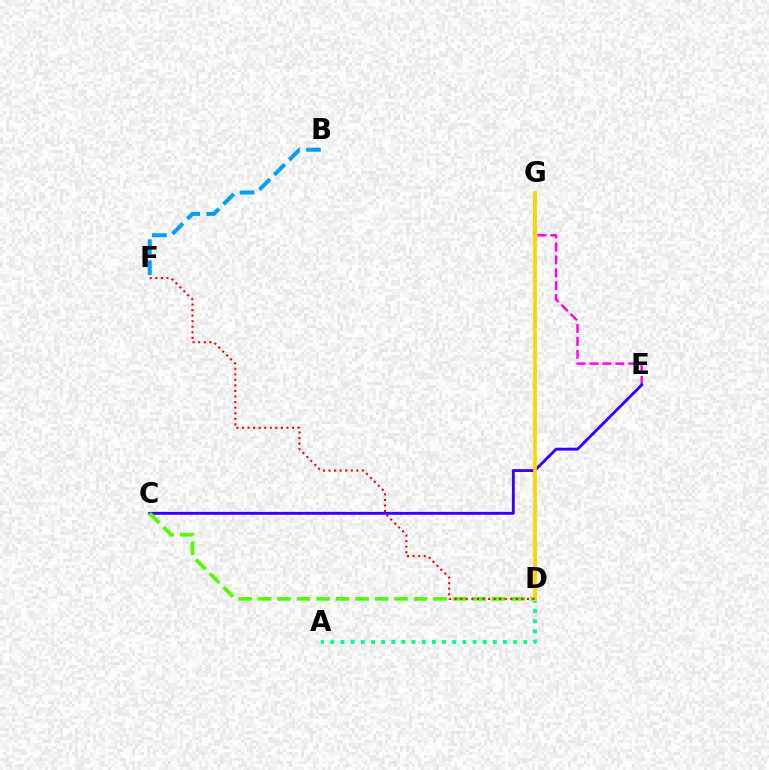{('A', 'D'): [{'color': '#00ff86', 'line_style': 'dotted', 'thickness': 2.76}], ('E', 'G'): [{'color': '#ff00ed', 'line_style': 'dashed', 'thickness': 1.75}], ('C', 'E'): [{'color': '#3700ff', 'line_style': 'solid', 'thickness': 2.07}], ('B', 'F'): [{'color': '#009eff', 'line_style': 'dashed', 'thickness': 2.86}], ('C', 'D'): [{'color': '#4fff00', 'line_style': 'dashed', 'thickness': 2.65}], ('D', 'G'): [{'color': '#ffd500', 'line_style': 'solid', 'thickness': 2.69}], ('D', 'F'): [{'color': '#ff0000', 'line_style': 'dotted', 'thickness': 1.51}]}